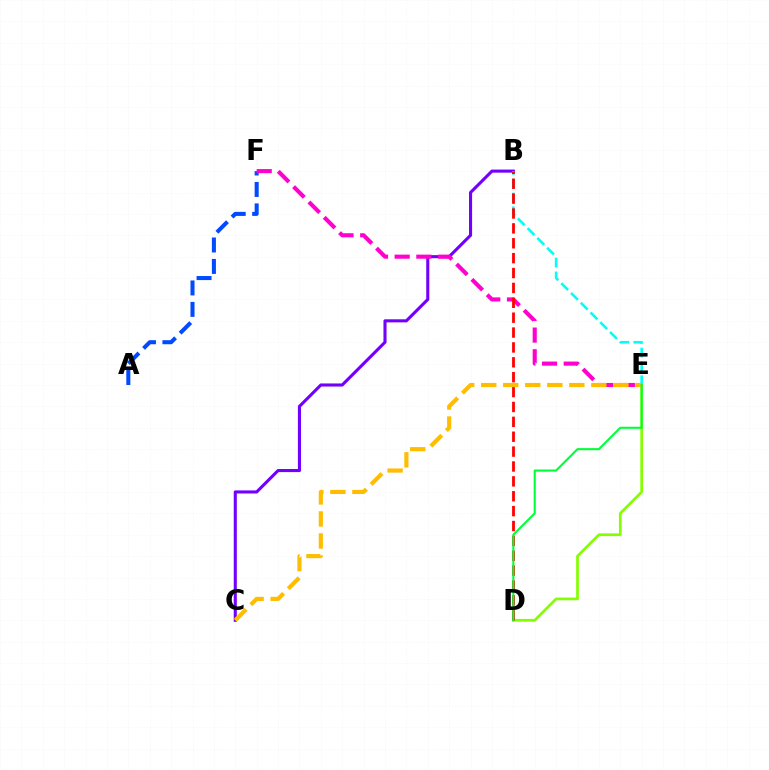{('B', 'C'): [{'color': '#7200ff', 'line_style': 'solid', 'thickness': 2.22}], ('A', 'F'): [{'color': '#004bff', 'line_style': 'dashed', 'thickness': 2.91}], ('B', 'E'): [{'color': '#00fff6', 'line_style': 'dashed', 'thickness': 1.87}], ('E', 'F'): [{'color': '#ff00cf', 'line_style': 'dashed', 'thickness': 2.94}], ('D', 'E'): [{'color': '#84ff00', 'line_style': 'solid', 'thickness': 1.95}, {'color': '#00ff39', 'line_style': 'solid', 'thickness': 1.51}], ('B', 'D'): [{'color': '#ff0000', 'line_style': 'dashed', 'thickness': 2.02}], ('C', 'E'): [{'color': '#ffbd00', 'line_style': 'dashed', 'thickness': 2.99}]}